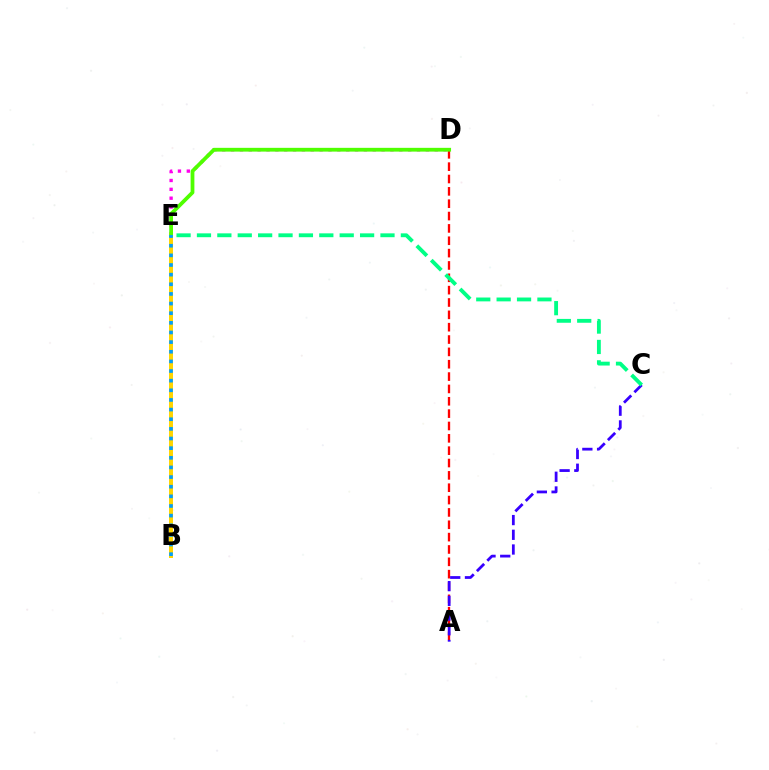{('A', 'D'): [{'color': '#ff0000', 'line_style': 'dashed', 'thickness': 1.68}], ('D', 'E'): [{'color': '#ff00ed', 'line_style': 'dotted', 'thickness': 2.41}, {'color': '#4fff00', 'line_style': 'solid', 'thickness': 2.72}], ('B', 'E'): [{'color': '#ffd500', 'line_style': 'solid', 'thickness': 2.86}, {'color': '#009eff', 'line_style': 'dotted', 'thickness': 2.62}], ('A', 'C'): [{'color': '#3700ff', 'line_style': 'dashed', 'thickness': 2.0}], ('C', 'E'): [{'color': '#00ff86', 'line_style': 'dashed', 'thickness': 2.77}]}